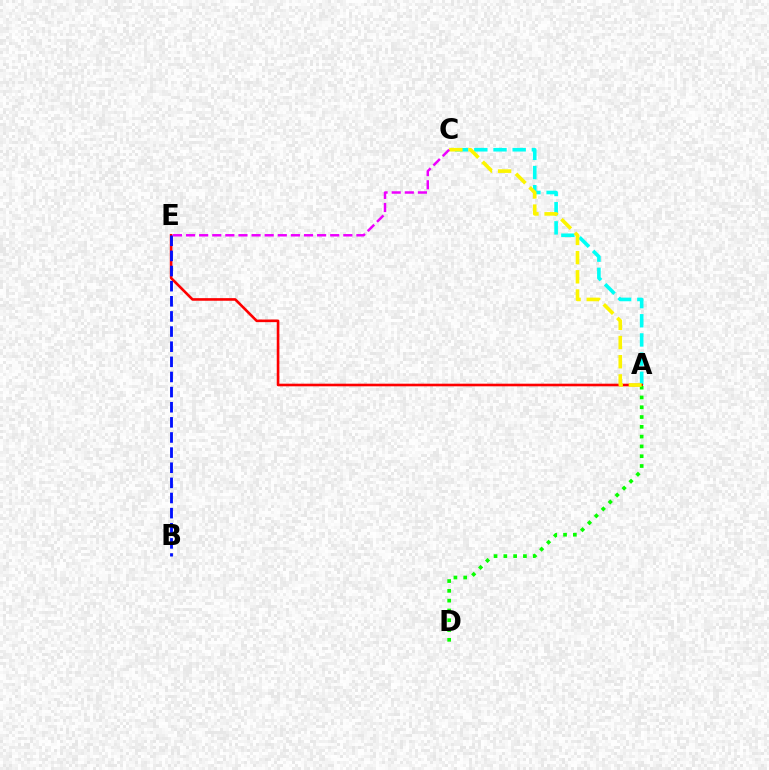{('A', 'C'): [{'color': '#00fff6', 'line_style': 'dashed', 'thickness': 2.61}, {'color': '#fcf500', 'line_style': 'dashed', 'thickness': 2.61}], ('A', 'E'): [{'color': '#ff0000', 'line_style': 'solid', 'thickness': 1.89}], ('B', 'E'): [{'color': '#0010ff', 'line_style': 'dashed', 'thickness': 2.06}], ('A', 'D'): [{'color': '#08ff00', 'line_style': 'dotted', 'thickness': 2.66}], ('C', 'E'): [{'color': '#ee00ff', 'line_style': 'dashed', 'thickness': 1.78}]}